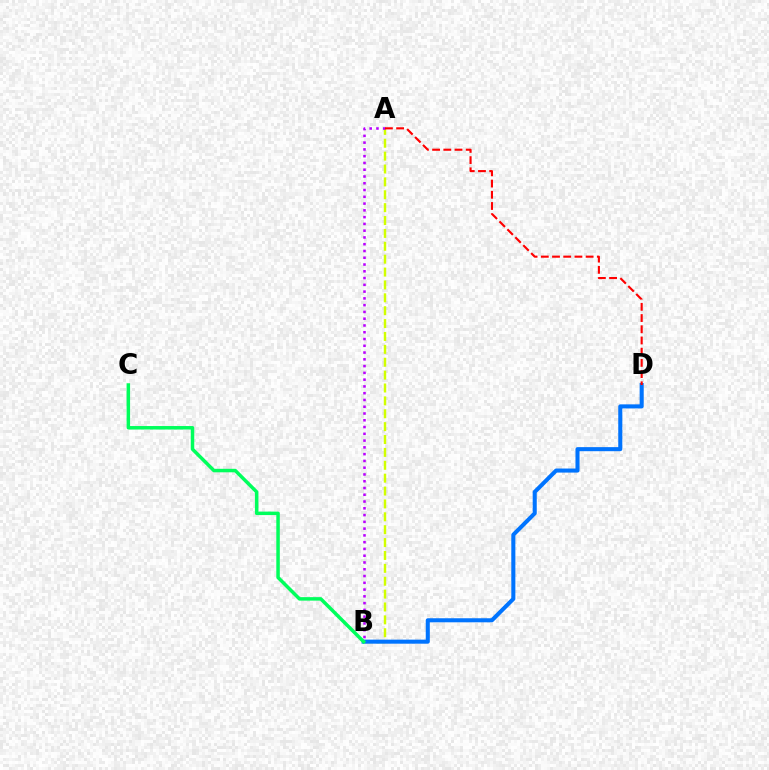{('A', 'B'): [{'color': '#d1ff00', 'line_style': 'dashed', 'thickness': 1.75}, {'color': '#b900ff', 'line_style': 'dotted', 'thickness': 1.84}], ('B', 'D'): [{'color': '#0074ff', 'line_style': 'solid', 'thickness': 2.92}], ('B', 'C'): [{'color': '#00ff5c', 'line_style': 'solid', 'thickness': 2.51}], ('A', 'D'): [{'color': '#ff0000', 'line_style': 'dashed', 'thickness': 1.52}]}